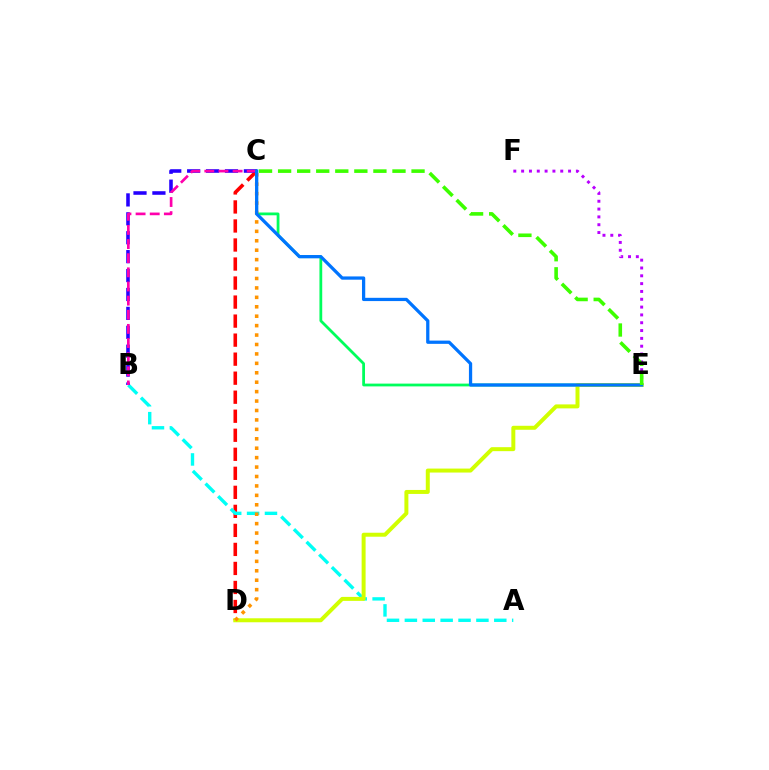{('C', 'E'): [{'color': '#00ff5c', 'line_style': 'solid', 'thickness': 2.0}, {'color': '#0074ff', 'line_style': 'solid', 'thickness': 2.34}, {'color': '#3dff00', 'line_style': 'dashed', 'thickness': 2.59}], ('C', 'D'): [{'color': '#ff0000', 'line_style': 'dashed', 'thickness': 2.58}, {'color': '#ff9400', 'line_style': 'dotted', 'thickness': 2.56}], ('A', 'B'): [{'color': '#00fff6', 'line_style': 'dashed', 'thickness': 2.43}], ('B', 'C'): [{'color': '#2500ff', 'line_style': 'dashed', 'thickness': 2.57}, {'color': '#ff00ac', 'line_style': 'dashed', 'thickness': 1.92}], ('E', 'F'): [{'color': '#b900ff', 'line_style': 'dotted', 'thickness': 2.13}], ('D', 'E'): [{'color': '#d1ff00', 'line_style': 'solid', 'thickness': 2.87}]}